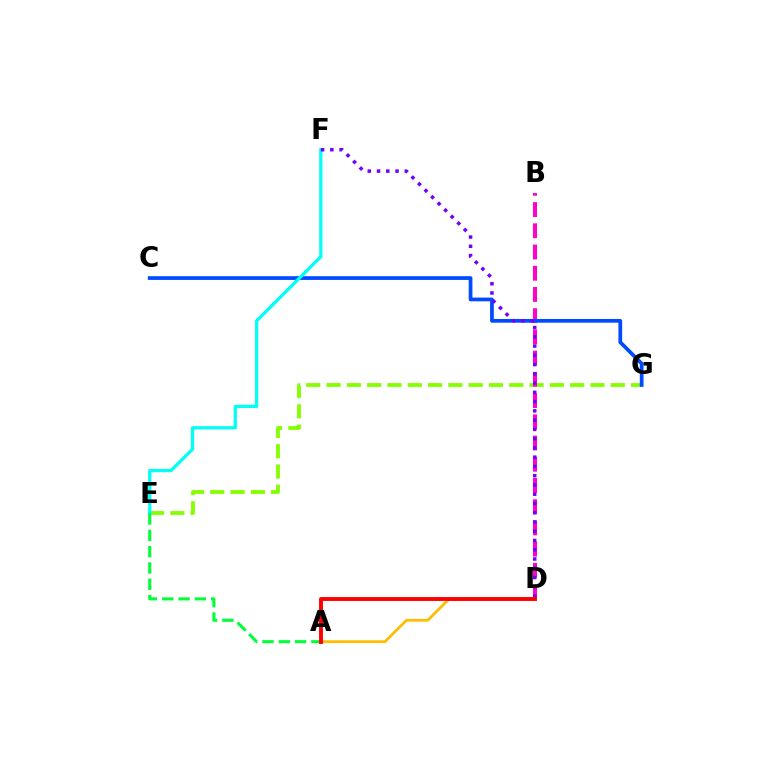{('E', 'G'): [{'color': '#84ff00', 'line_style': 'dashed', 'thickness': 2.76}], ('B', 'D'): [{'color': '#ff00cf', 'line_style': 'dashed', 'thickness': 2.88}], ('C', 'G'): [{'color': '#004bff', 'line_style': 'solid', 'thickness': 2.69}], ('A', 'D'): [{'color': '#ffbd00', 'line_style': 'solid', 'thickness': 1.99}, {'color': '#ff0000', 'line_style': 'solid', 'thickness': 2.81}], ('E', 'F'): [{'color': '#00fff6', 'line_style': 'solid', 'thickness': 2.34}], ('D', 'F'): [{'color': '#7200ff', 'line_style': 'dotted', 'thickness': 2.52}], ('A', 'E'): [{'color': '#00ff39', 'line_style': 'dashed', 'thickness': 2.22}]}